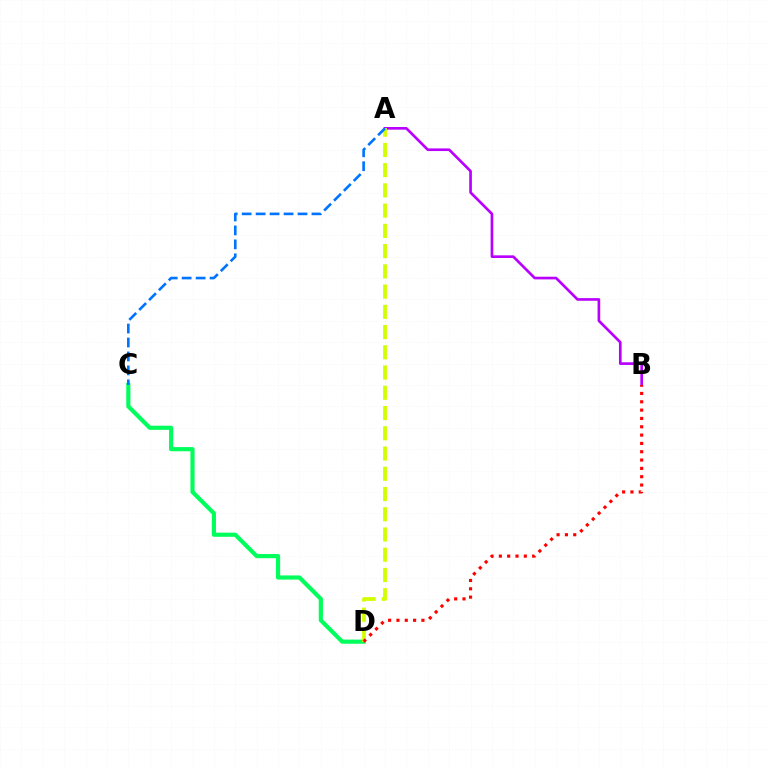{('A', 'B'): [{'color': '#b900ff', 'line_style': 'solid', 'thickness': 1.92}], ('C', 'D'): [{'color': '#00ff5c', 'line_style': 'solid', 'thickness': 2.99}], ('A', 'D'): [{'color': '#d1ff00', 'line_style': 'dashed', 'thickness': 2.75}], ('A', 'C'): [{'color': '#0074ff', 'line_style': 'dashed', 'thickness': 1.9}], ('B', 'D'): [{'color': '#ff0000', 'line_style': 'dotted', 'thickness': 2.26}]}